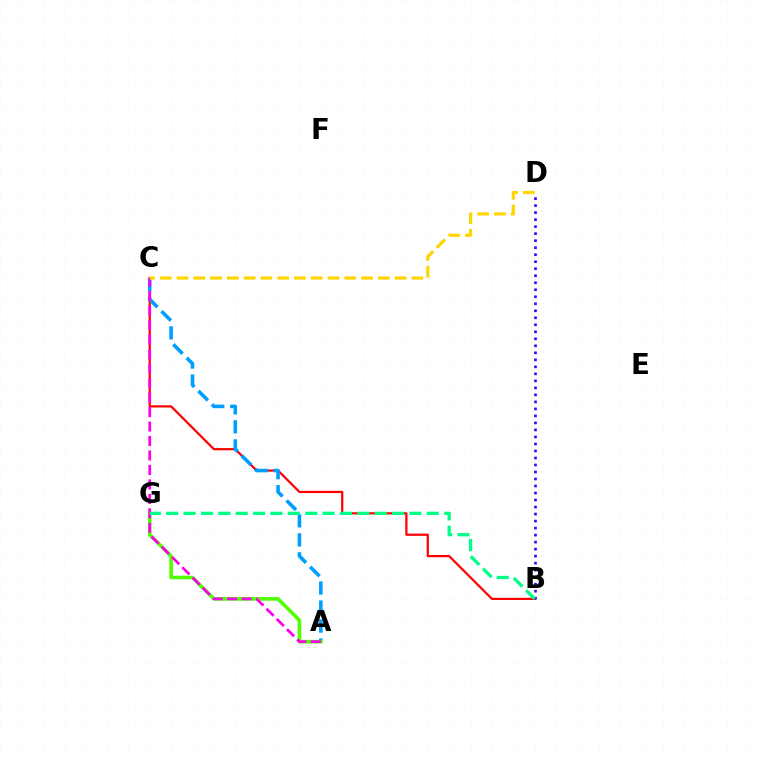{('B', 'C'): [{'color': '#ff0000', 'line_style': 'solid', 'thickness': 1.59}], ('A', 'C'): [{'color': '#009eff', 'line_style': 'dashed', 'thickness': 2.58}, {'color': '#ff00ed', 'line_style': 'dashed', 'thickness': 1.97}], ('B', 'D'): [{'color': '#3700ff', 'line_style': 'dotted', 'thickness': 1.9}], ('A', 'G'): [{'color': '#4fff00', 'line_style': 'solid', 'thickness': 2.59}], ('C', 'D'): [{'color': '#ffd500', 'line_style': 'dashed', 'thickness': 2.28}], ('B', 'G'): [{'color': '#00ff86', 'line_style': 'dashed', 'thickness': 2.36}]}